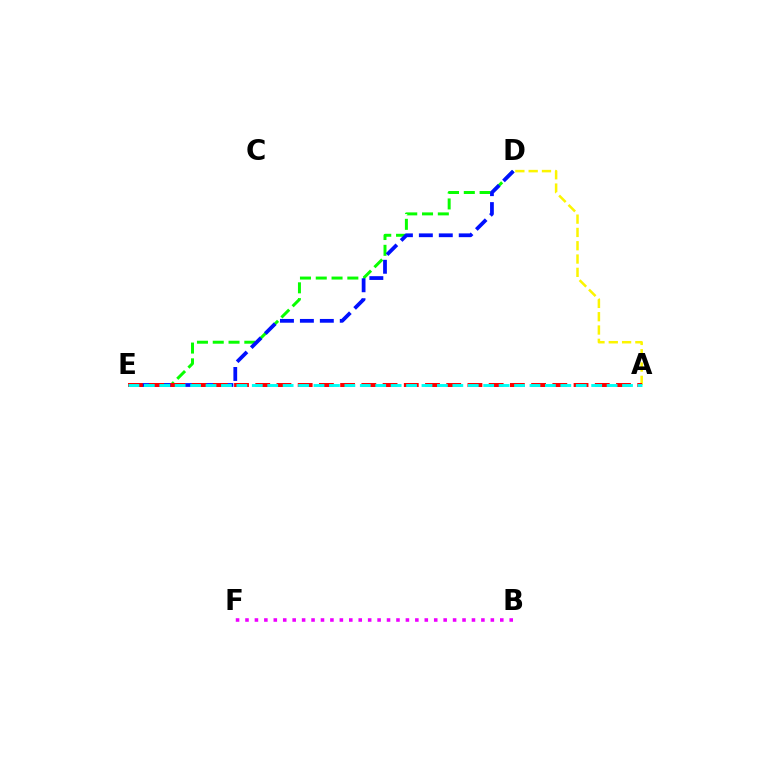{('D', 'E'): [{'color': '#08ff00', 'line_style': 'dashed', 'thickness': 2.15}, {'color': '#0010ff', 'line_style': 'dashed', 'thickness': 2.71}], ('A', 'D'): [{'color': '#fcf500', 'line_style': 'dashed', 'thickness': 1.81}], ('A', 'E'): [{'color': '#ff0000', 'line_style': 'dashed', 'thickness': 2.88}, {'color': '#00fff6', 'line_style': 'dashed', 'thickness': 2.1}], ('B', 'F'): [{'color': '#ee00ff', 'line_style': 'dotted', 'thickness': 2.56}]}